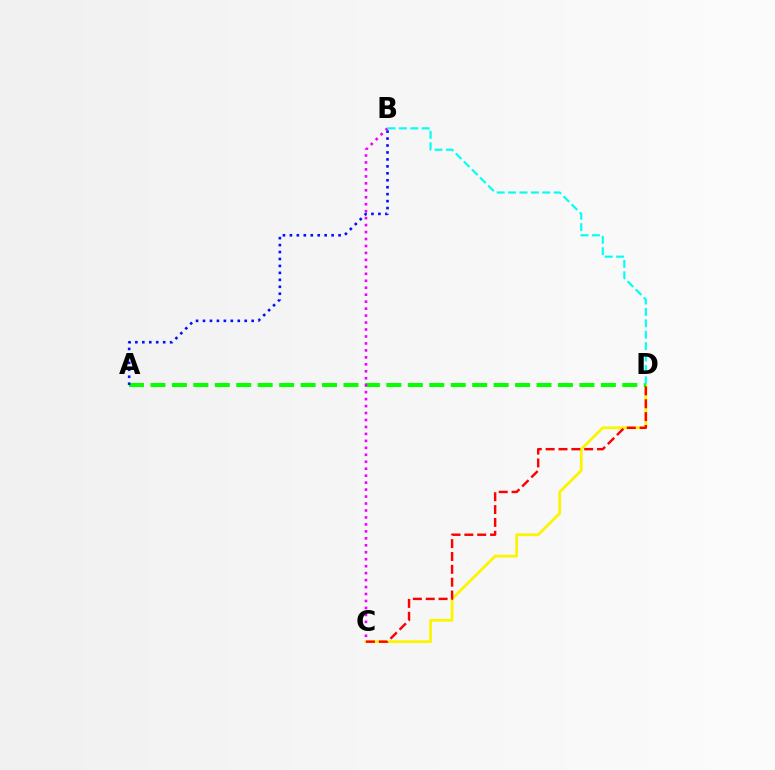{('C', 'D'): [{'color': '#fcf500', 'line_style': 'solid', 'thickness': 2.0}, {'color': '#ff0000', 'line_style': 'dashed', 'thickness': 1.75}], ('A', 'D'): [{'color': '#08ff00', 'line_style': 'dashed', 'thickness': 2.91}], ('A', 'B'): [{'color': '#0010ff', 'line_style': 'dotted', 'thickness': 1.89}], ('B', 'C'): [{'color': '#ee00ff', 'line_style': 'dotted', 'thickness': 1.89}], ('B', 'D'): [{'color': '#00fff6', 'line_style': 'dashed', 'thickness': 1.55}]}